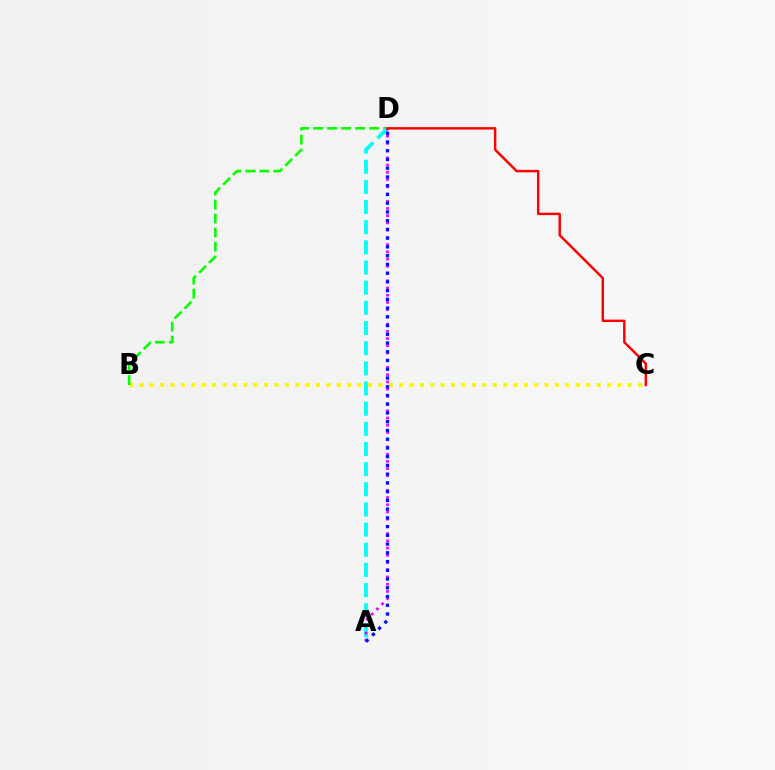{('B', 'C'): [{'color': '#fcf500', 'line_style': 'dotted', 'thickness': 2.82}], ('B', 'D'): [{'color': '#08ff00', 'line_style': 'dashed', 'thickness': 1.9}], ('A', 'D'): [{'color': '#00fff6', 'line_style': 'dashed', 'thickness': 2.74}, {'color': '#ee00ff', 'line_style': 'dotted', 'thickness': 1.96}, {'color': '#0010ff', 'line_style': 'dotted', 'thickness': 2.37}], ('C', 'D'): [{'color': '#ff0000', 'line_style': 'solid', 'thickness': 1.76}]}